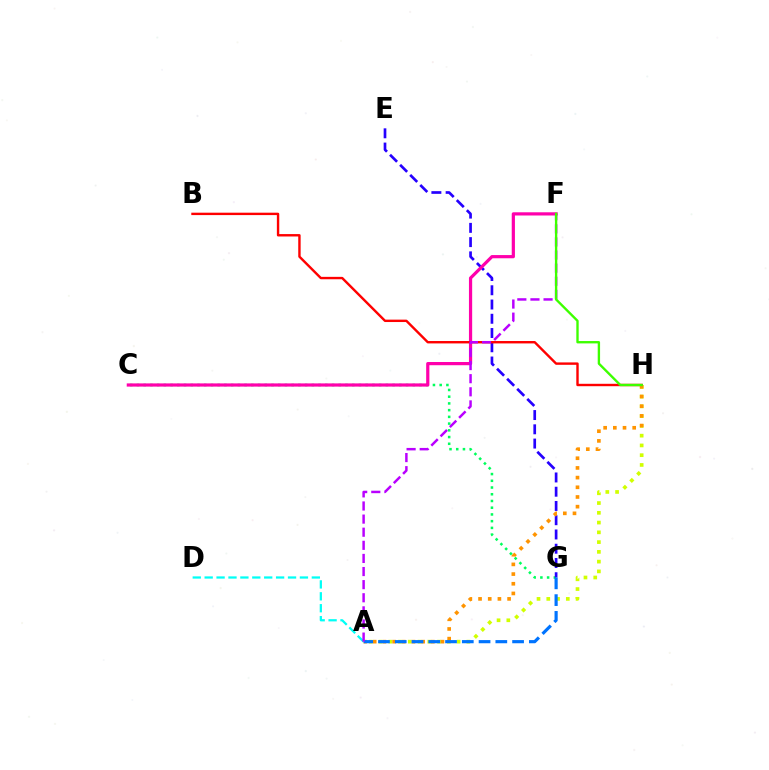{('A', 'H'): [{'color': '#d1ff00', 'line_style': 'dotted', 'thickness': 2.65}, {'color': '#ff9400', 'line_style': 'dotted', 'thickness': 2.63}], ('C', 'G'): [{'color': '#00ff5c', 'line_style': 'dotted', 'thickness': 1.83}], ('E', 'G'): [{'color': '#2500ff', 'line_style': 'dashed', 'thickness': 1.94}], ('C', 'F'): [{'color': '#ff00ac', 'line_style': 'solid', 'thickness': 2.31}], ('B', 'H'): [{'color': '#ff0000', 'line_style': 'solid', 'thickness': 1.73}], ('A', 'G'): [{'color': '#0074ff', 'line_style': 'dashed', 'thickness': 2.28}], ('A', 'D'): [{'color': '#00fff6', 'line_style': 'dashed', 'thickness': 1.62}], ('A', 'F'): [{'color': '#b900ff', 'line_style': 'dashed', 'thickness': 1.78}], ('F', 'H'): [{'color': '#3dff00', 'line_style': 'solid', 'thickness': 1.7}]}